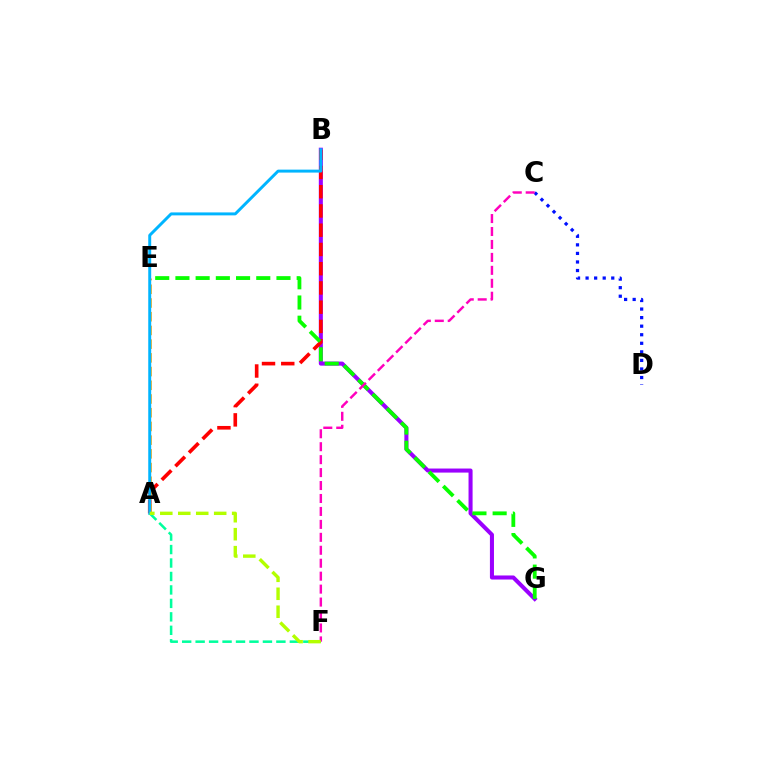{('B', 'G'): [{'color': '#9b00ff', 'line_style': 'solid', 'thickness': 2.92}], ('A', 'B'): [{'color': '#ff0000', 'line_style': 'dashed', 'thickness': 2.61}, {'color': '#00b5ff', 'line_style': 'solid', 'thickness': 2.13}], ('A', 'E'): [{'color': '#ffa500', 'line_style': 'dashed', 'thickness': 1.86}], ('C', 'D'): [{'color': '#0010ff', 'line_style': 'dotted', 'thickness': 2.33}], ('E', 'G'): [{'color': '#08ff00', 'line_style': 'dashed', 'thickness': 2.75}], ('A', 'F'): [{'color': '#00ff9d', 'line_style': 'dashed', 'thickness': 1.83}, {'color': '#b3ff00', 'line_style': 'dashed', 'thickness': 2.44}], ('C', 'F'): [{'color': '#ff00bd', 'line_style': 'dashed', 'thickness': 1.76}]}